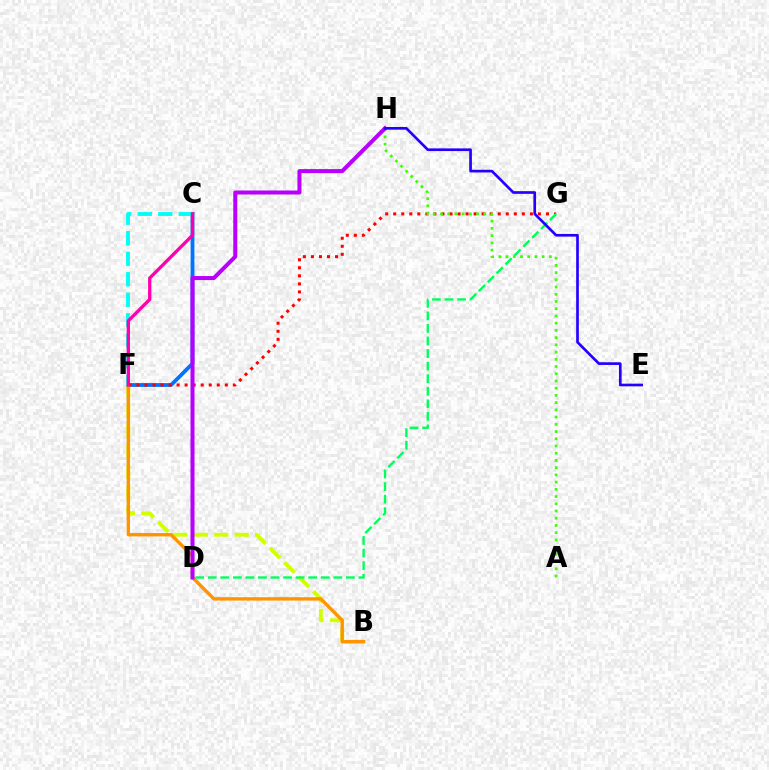{('C', 'F'): [{'color': '#0074ff', 'line_style': 'solid', 'thickness': 2.74}, {'color': '#00fff6', 'line_style': 'dashed', 'thickness': 2.79}, {'color': '#ff00ac', 'line_style': 'solid', 'thickness': 2.38}], ('B', 'F'): [{'color': '#d1ff00', 'line_style': 'dashed', 'thickness': 2.78}, {'color': '#ff9400', 'line_style': 'solid', 'thickness': 2.43}], ('F', 'G'): [{'color': '#ff0000', 'line_style': 'dotted', 'thickness': 2.18}], ('D', 'G'): [{'color': '#00ff5c', 'line_style': 'dashed', 'thickness': 1.71}], ('A', 'H'): [{'color': '#3dff00', 'line_style': 'dotted', 'thickness': 1.96}], ('D', 'H'): [{'color': '#b900ff', 'line_style': 'solid', 'thickness': 2.9}], ('E', 'H'): [{'color': '#2500ff', 'line_style': 'solid', 'thickness': 1.93}]}